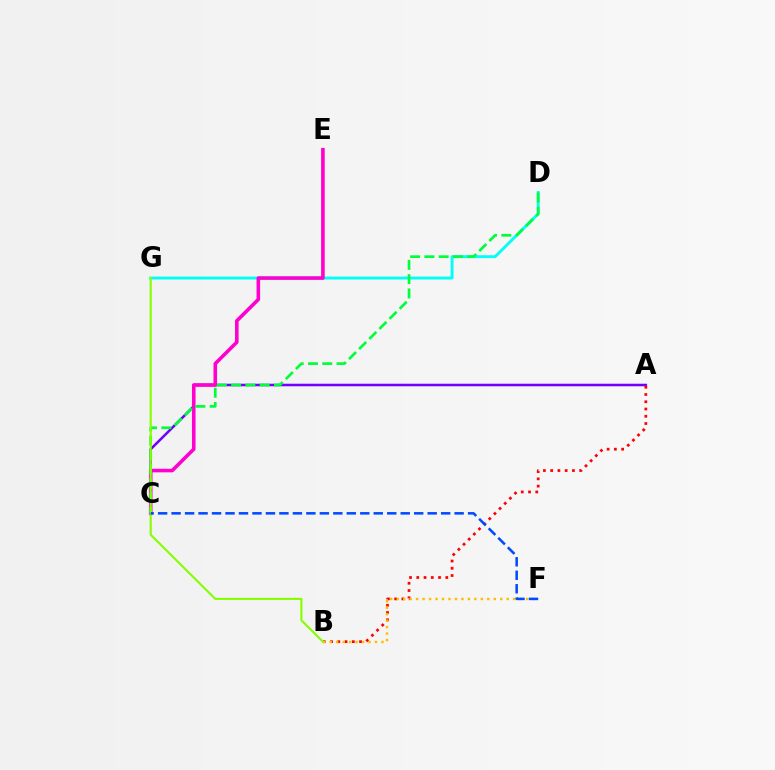{('A', 'C'): [{'color': '#7200ff', 'line_style': 'solid', 'thickness': 1.83}], ('A', 'B'): [{'color': '#ff0000', 'line_style': 'dotted', 'thickness': 1.97}], ('D', 'G'): [{'color': '#00fff6', 'line_style': 'solid', 'thickness': 2.09}], ('C', 'E'): [{'color': '#ff00cf', 'line_style': 'solid', 'thickness': 2.58}], ('B', 'F'): [{'color': '#ffbd00', 'line_style': 'dotted', 'thickness': 1.76}], ('C', 'D'): [{'color': '#00ff39', 'line_style': 'dashed', 'thickness': 1.94}], ('B', 'G'): [{'color': '#84ff00', 'line_style': 'solid', 'thickness': 1.52}], ('C', 'F'): [{'color': '#004bff', 'line_style': 'dashed', 'thickness': 1.83}]}